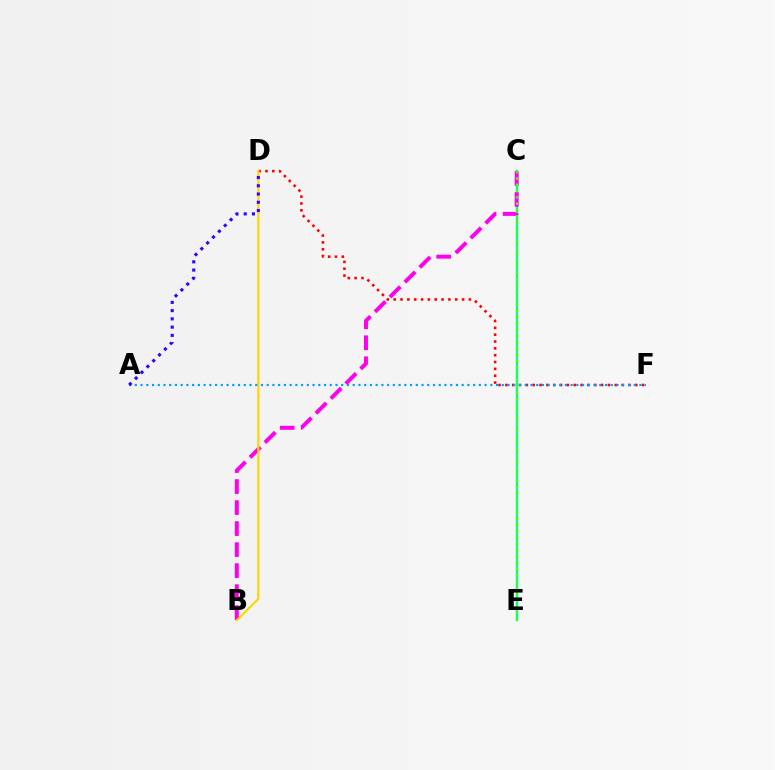{('C', 'E'): [{'color': '#00ff86', 'line_style': 'solid', 'thickness': 1.68}, {'color': '#4fff00', 'line_style': 'dotted', 'thickness': 1.71}], ('D', 'F'): [{'color': '#ff0000', 'line_style': 'dotted', 'thickness': 1.86}], ('B', 'C'): [{'color': '#ff00ed', 'line_style': 'dashed', 'thickness': 2.85}], ('B', 'D'): [{'color': '#ffd500', 'line_style': 'solid', 'thickness': 1.54}], ('A', 'F'): [{'color': '#009eff', 'line_style': 'dotted', 'thickness': 1.56}], ('A', 'D'): [{'color': '#3700ff', 'line_style': 'dotted', 'thickness': 2.24}]}